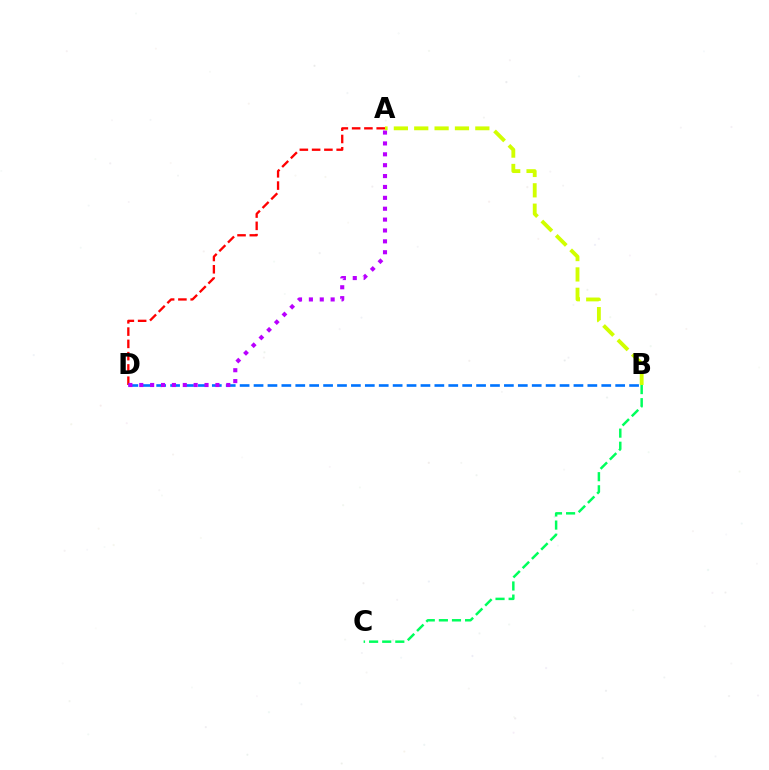{('A', 'D'): [{'color': '#ff0000', 'line_style': 'dashed', 'thickness': 1.67}, {'color': '#b900ff', 'line_style': 'dotted', 'thickness': 2.96}], ('B', 'D'): [{'color': '#0074ff', 'line_style': 'dashed', 'thickness': 1.89}], ('B', 'C'): [{'color': '#00ff5c', 'line_style': 'dashed', 'thickness': 1.78}], ('A', 'B'): [{'color': '#d1ff00', 'line_style': 'dashed', 'thickness': 2.77}]}